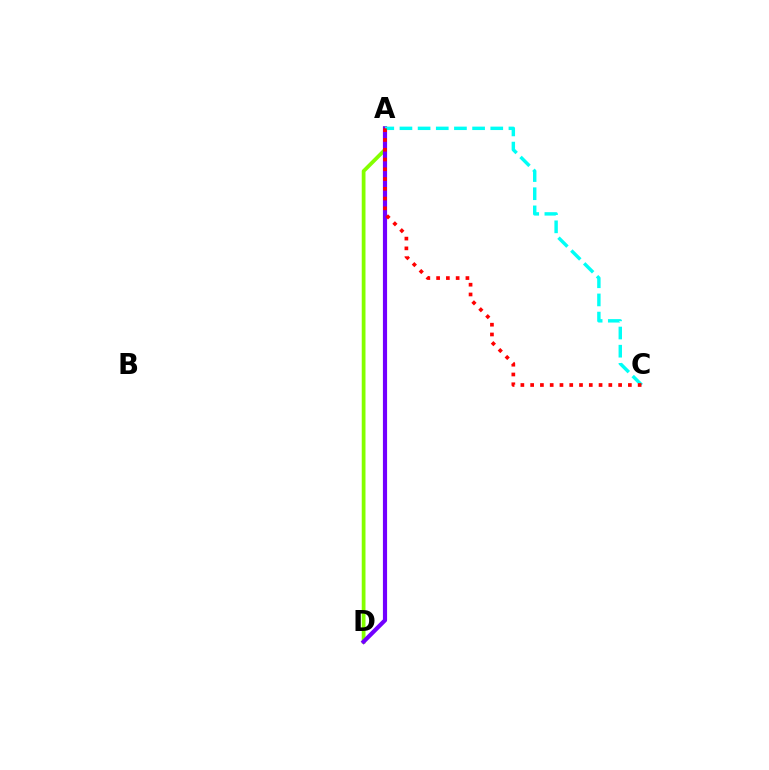{('A', 'D'): [{'color': '#84ff00', 'line_style': 'solid', 'thickness': 2.7}, {'color': '#7200ff', 'line_style': 'solid', 'thickness': 3.0}], ('A', 'C'): [{'color': '#00fff6', 'line_style': 'dashed', 'thickness': 2.47}, {'color': '#ff0000', 'line_style': 'dotted', 'thickness': 2.66}]}